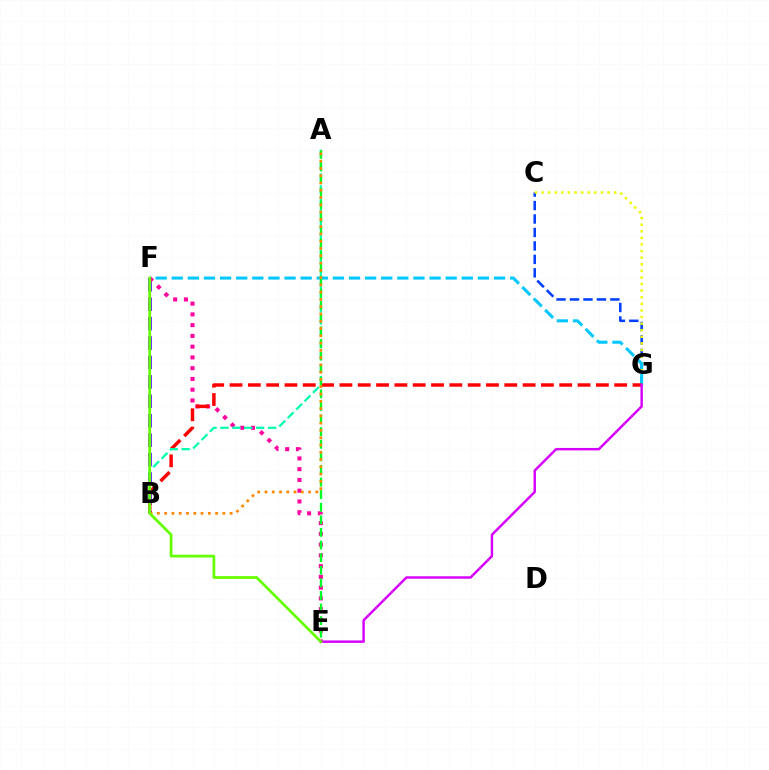{('C', 'G'): [{'color': '#003fff', 'line_style': 'dashed', 'thickness': 1.83}, {'color': '#eeff00', 'line_style': 'dotted', 'thickness': 1.79}], ('B', 'F'): [{'color': '#4f00ff', 'line_style': 'dashed', 'thickness': 2.64}], ('F', 'G'): [{'color': '#00c7ff', 'line_style': 'dashed', 'thickness': 2.19}], ('E', 'F'): [{'color': '#ff00a0', 'line_style': 'dotted', 'thickness': 2.92}, {'color': '#66ff00', 'line_style': 'solid', 'thickness': 1.99}], ('B', 'G'): [{'color': '#ff0000', 'line_style': 'dashed', 'thickness': 2.49}], ('E', 'G'): [{'color': '#d600ff', 'line_style': 'solid', 'thickness': 1.77}], ('A', 'B'): [{'color': '#00ffaf', 'line_style': 'dashed', 'thickness': 1.62}, {'color': '#ff8800', 'line_style': 'dotted', 'thickness': 1.98}], ('A', 'E'): [{'color': '#00ff27', 'line_style': 'dashed', 'thickness': 1.71}]}